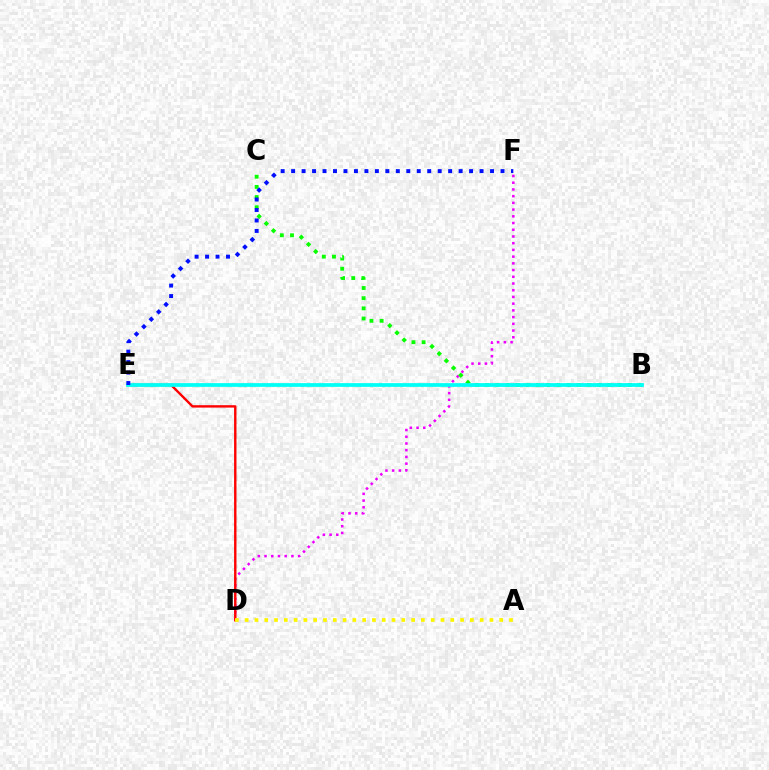{('D', 'F'): [{'color': '#ee00ff', 'line_style': 'dotted', 'thickness': 1.83}], ('B', 'C'): [{'color': '#08ff00', 'line_style': 'dotted', 'thickness': 2.76}], ('D', 'E'): [{'color': '#ff0000', 'line_style': 'solid', 'thickness': 1.73}], ('A', 'D'): [{'color': '#fcf500', 'line_style': 'dotted', 'thickness': 2.66}], ('B', 'E'): [{'color': '#00fff6', 'line_style': 'solid', 'thickness': 2.69}], ('E', 'F'): [{'color': '#0010ff', 'line_style': 'dotted', 'thickness': 2.84}]}